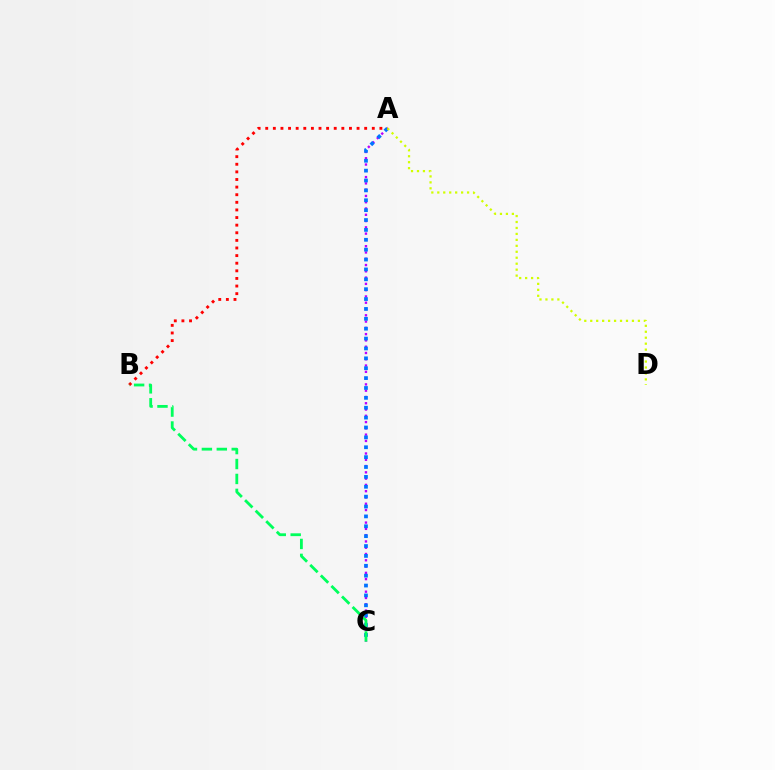{('A', 'C'): [{'color': '#b900ff', 'line_style': 'dotted', 'thickness': 1.71}, {'color': '#0074ff', 'line_style': 'dotted', 'thickness': 2.68}], ('A', 'B'): [{'color': '#ff0000', 'line_style': 'dotted', 'thickness': 2.07}], ('A', 'D'): [{'color': '#d1ff00', 'line_style': 'dotted', 'thickness': 1.62}], ('B', 'C'): [{'color': '#00ff5c', 'line_style': 'dashed', 'thickness': 2.03}]}